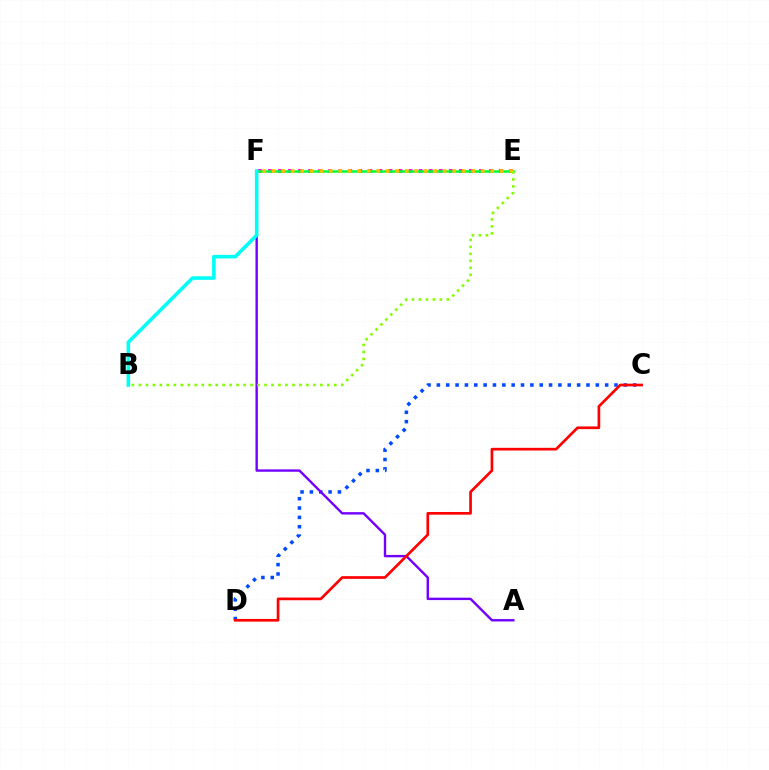{('C', 'D'): [{'color': '#004bff', 'line_style': 'dotted', 'thickness': 2.54}, {'color': '#ff0000', 'line_style': 'solid', 'thickness': 1.94}], ('E', 'F'): [{'color': '#ff00cf', 'line_style': 'dotted', 'thickness': 2.73}, {'color': '#00ff39', 'line_style': 'solid', 'thickness': 1.82}, {'color': '#ffbd00', 'line_style': 'dotted', 'thickness': 2.58}], ('A', 'F'): [{'color': '#7200ff', 'line_style': 'solid', 'thickness': 1.72}], ('B', 'F'): [{'color': '#00fff6', 'line_style': 'solid', 'thickness': 2.59}], ('B', 'E'): [{'color': '#84ff00', 'line_style': 'dotted', 'thickness': 1.9}]}